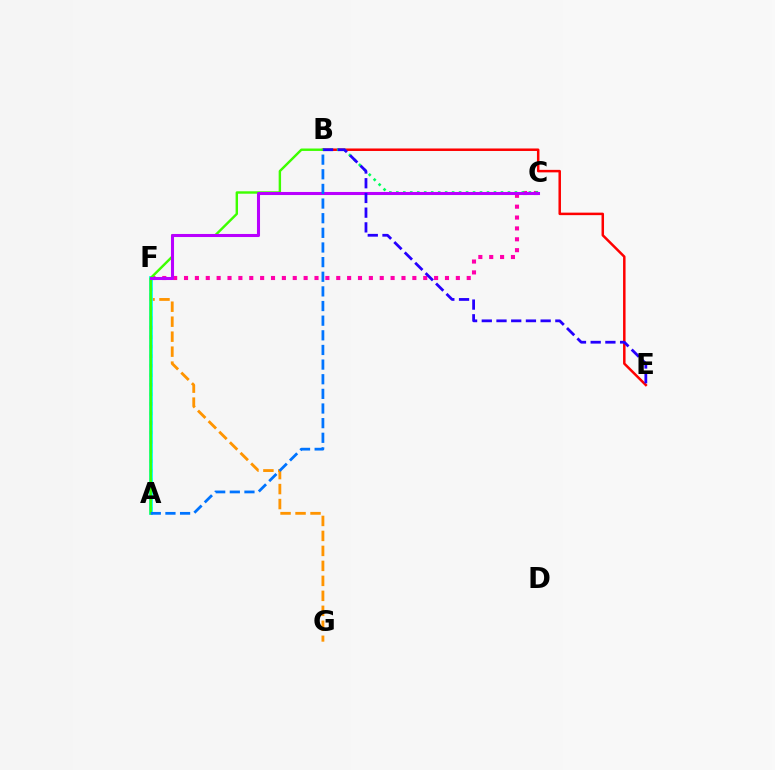{('B', 'E'): [{'color': '#ff0000', 'line_style': 'solid', 'thickness': 1.8}, {'color': '#2500ff', 'line_style': 'dashed', 'thickness': 2.0}], ('C', 'F'): [{'color': '#ff00ac', 'line_style': 'dotted', 'thickness': 2.95}, {'color': '#b900ff', 'line_style': 'solid', 'thickness': 2.2}], ('A', 'F'): [{'color': '#d1ff00', 'line_style': 'dotted', 'thickness': 2.59}, {'color': '#00fff6', 'line_style': 'solid', 'thickness': 2.72}], ('B', 'C'): [{'color': '#00ff5c', 'line_style': 'dotted', 'thickness': 1.9}], ('F', 'G'): [{'color': '#ff9400', 'line_style': 'dashed', 'thickness': 2.04}], ('A', 'B'): [{'color': '#3dff00', 'line_style': 'solid', 'thickness': 1.74}, {'color': '#0074ff', 'line_style': 'dashed', 'thickness': 1.99}]}